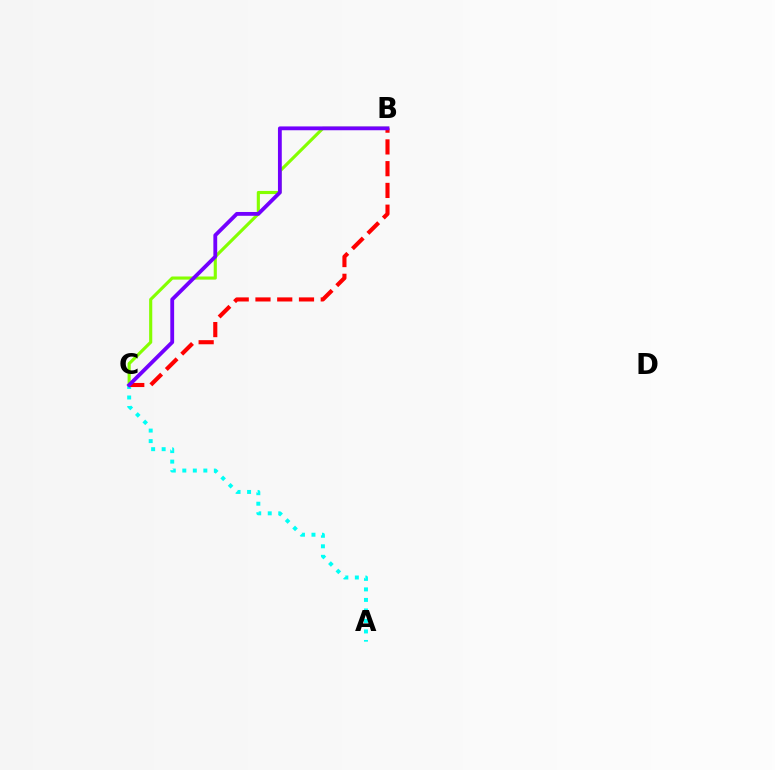{('A', 'C'): [{'color': '#00fff6', 'line_style': 'dotted', 'thickness': 2.86}], ('B', 'C'): [{'color': '#84ff00', 'line_style': 'solid', 'thickness': 2.25}, {'color': '#ff0000', 'line_style': 'dashed', 'thickness': 2.96}, {'color': '#7200ff', 'line_style': 'solid', 'thickness': 2.75}]}